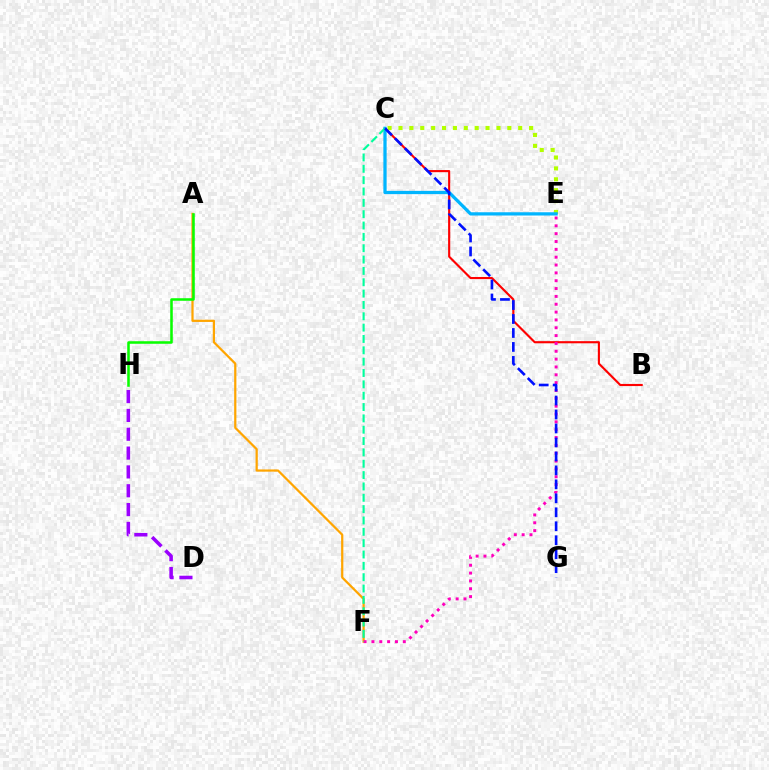{('B', 'C'): [{'color': '#ff0000', 'line_style': 'solid', 'thickness': 1.54}], ('A', 'F'): [{'color': '#ffa500', 'line_style': 'solid', 'thickness': 1.6}], ('C', 'E'): [{'color': '#b3ff00', 'line_style': 'dotted', 'thickness': 2.96}, {'color': '#00b5ff', 'line_style': 'solid', 'thickness': 2.35}], ('E', 'F'): [{'color': '#ff00bd', 'line_style': 'dotted', 'thickness': 2.13}], ('A', 'H'): [{'color': '#08ff00', 'line_style': 'solid', 'thickness': 1.84}], ('D', 'H'): [{'color': '#9b00ff', 'line_style': 'dashed', 'thickness': 2.56}], ('C', 'F'): [{'color': '#00ff9d', 'line_style': 'dashed', 'thickness': 1.54}], ('C', 'G'): [{'color': '#0010ff', 'line_style': 'dashed', 'thickness': 1.9}]}